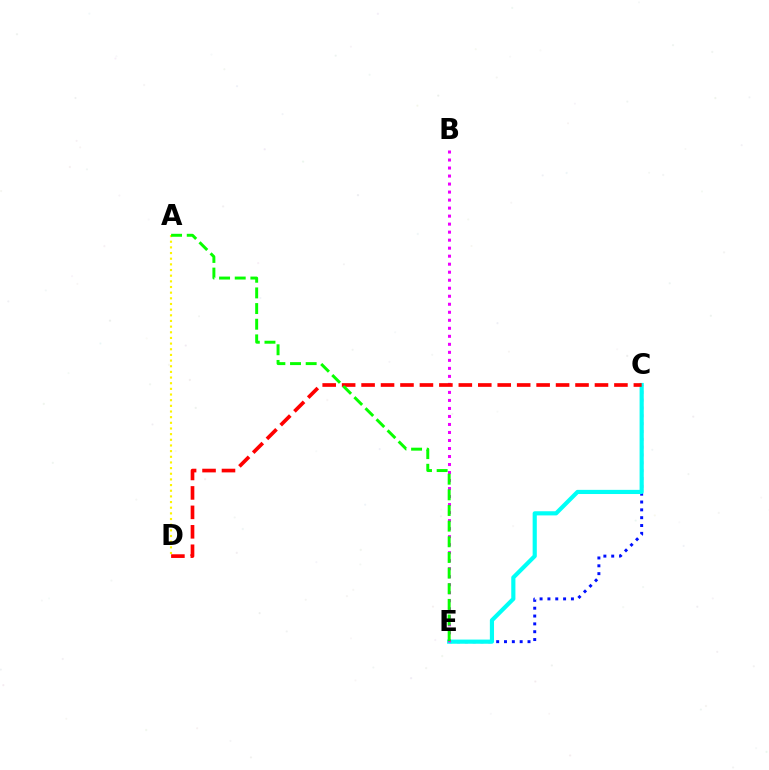{('C', 'E'): [{'color': '#0010ff', 'line_style': 'dotted', 'thickness': 2.13}, {'color': '#00fff6', 'line_style': 'solid', 'thickness': 3.0}], ('B', 'E'): [{'color': '#ee00ff', 'line_style': 'dotted', 'thickness': 2.18}], ('C', 'D'): [{'color': '#ff0000', 'line_style': 'dashed', 'thickness': 2.64}], ('A', 'D'): [{'color': '#fcf500', 'line_style': 'dotted', 'thickness': 1.54}], ('A', 'E'): [{'color': '#08ff00', 'line_style': 'dashed', 'thickness': 2.13}]}